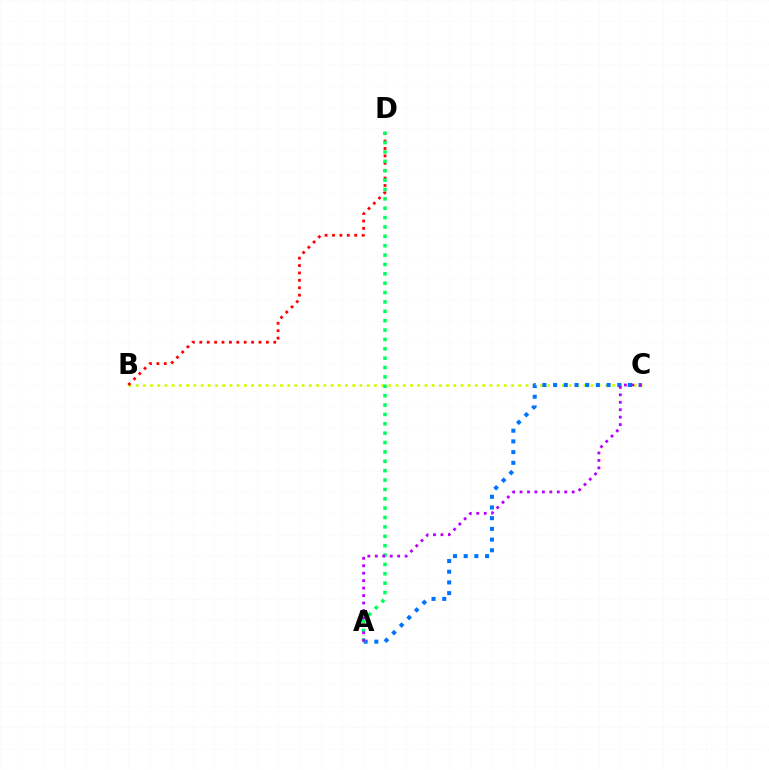{('B', 'C'): [{'color': '#d1ff00', 'line_style': 'dotted', 'thickness': 1.96}], ('A', 'C'): [{'color': '#0074ff', 'line_style': 'dotted', 'thickness': 2.91}, {'color': '#b900ff', 'line_style': 'dotted', 'thickness': 2.02}], ('B', 'D'): [{'color': '#ff0000', 'line_style': 'dotted', 'thickness': 2.01}], ('A', 'D'): [{'color': '#00ff5c', 'line_style': 'dotted', 'thickness': 2.55}]}